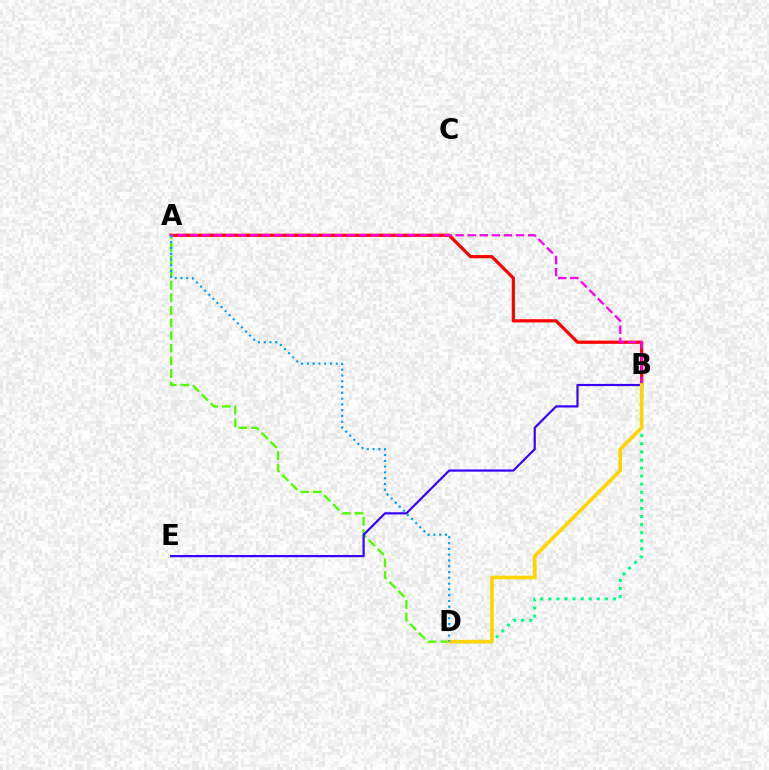{('A', 'D'): [{'color': '#4fff00', 'line_style': 'dashed', 'thickness': 1.71}, {'color': '#009eff', 'line_style': 'dotted', 'thickness': 1.57}], ('A', 'B'): [{'color': '#ff0000', 'line_style': 'solid', 'thickness': 2.32}, {'color': '#ff00ed', 'line_style': 'dashed', 'thickness': 1.64}], ('B', 'D'): [{'color': '#00ff86', 'line_style': 'dotted', 'thickness': 2.2}, {'color': '#ffd500', 'line_style': 'solid', 'thickness': 2.64}], ('B', 'E'): [{'color': '#3700ff', 'line_style': 'solid', 'thickness': 1.57}]}